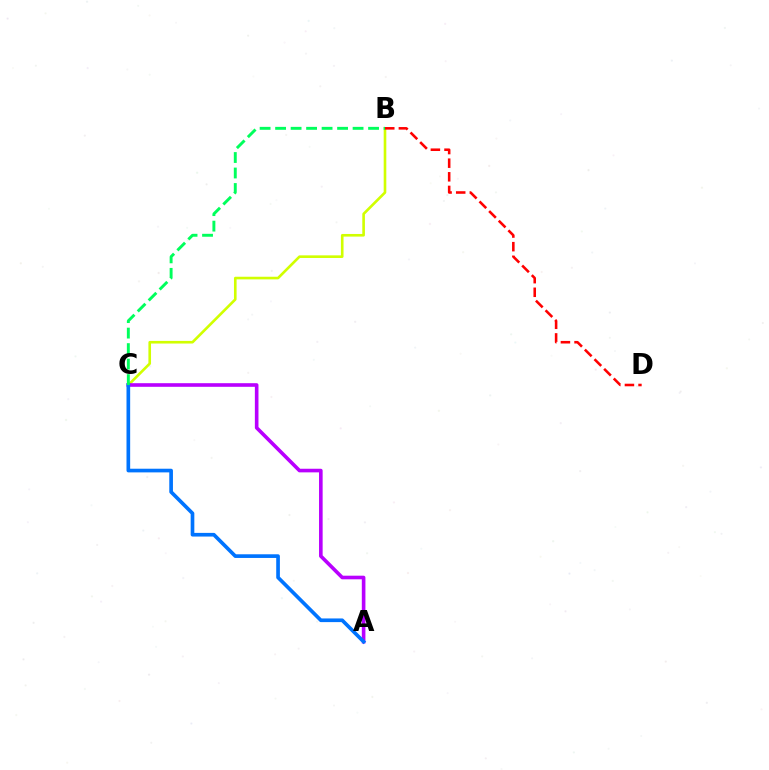{('B', 'C'): [{'color': '#d1ff00', 'line_style': 'solid', 'thickness': 1.89}, {'color': '#00ff5c', 'line_style': 'dashed', 'thickness': 2.1}], ('B', 'D'): [{'color': '#ff0000', 'line_style': 'dashed', 'thickness': 1.85}], ('A', 'C'): [{'color': '#b900ff', 'line_style': 'solid', 'thickness': 2.6}, {'color': '#0074ff', 'line_style': 'solid', 'thickness': 2.64}]}